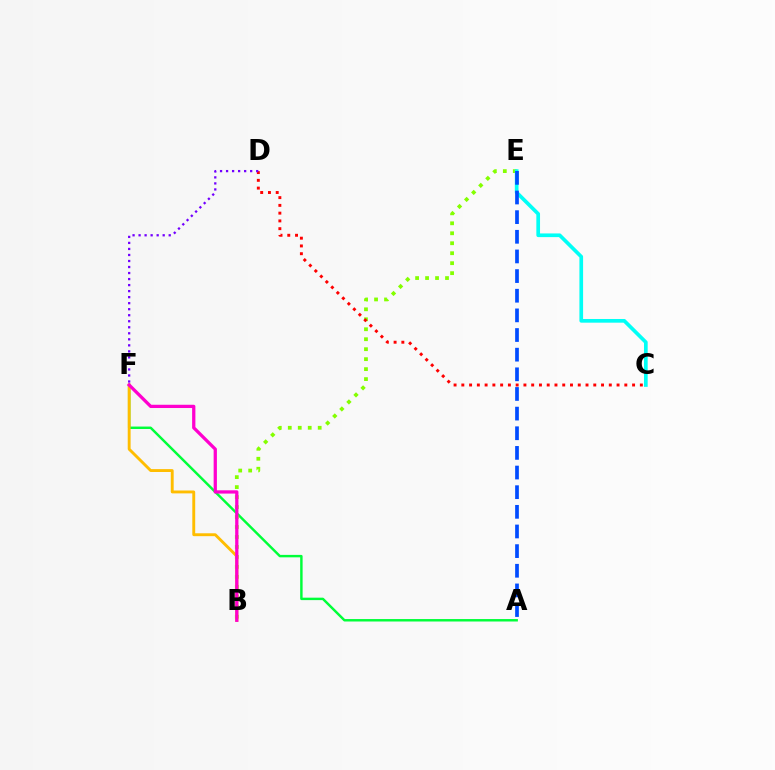{('A', 'F'): [{'color': '#00ff39', 'line_style': 'solid', 'thickness': 1.76}], ('B', 'E'): [{'color': '#84ff00', 'line_style': 'dotted', 'thickness': 2.71}], ('C', 'E'): [{'color': '#00fff6', 'line_style': 'solid', 'thickness': 2.65}], ('B', 'F'): [{'color': '#ffbd00', 'line_style': 'solid', 'thickness': 2.08}, {'color': '#ff00cf', 'line_style': 'solid', 'thickness': 2.35}], ('C', 'D'): [{'color': '#ff0000', 'line_style': 'dotted', 'thickness': 2.11}], ('D', 'F'): [{'color': '#7200ff', 'line_style': 'dotted', 'thickness': 1.64}], ('A', 'E'): [{'color': '#004bff', 'line_style': 'dashed', 'thickness': 2.67}]}